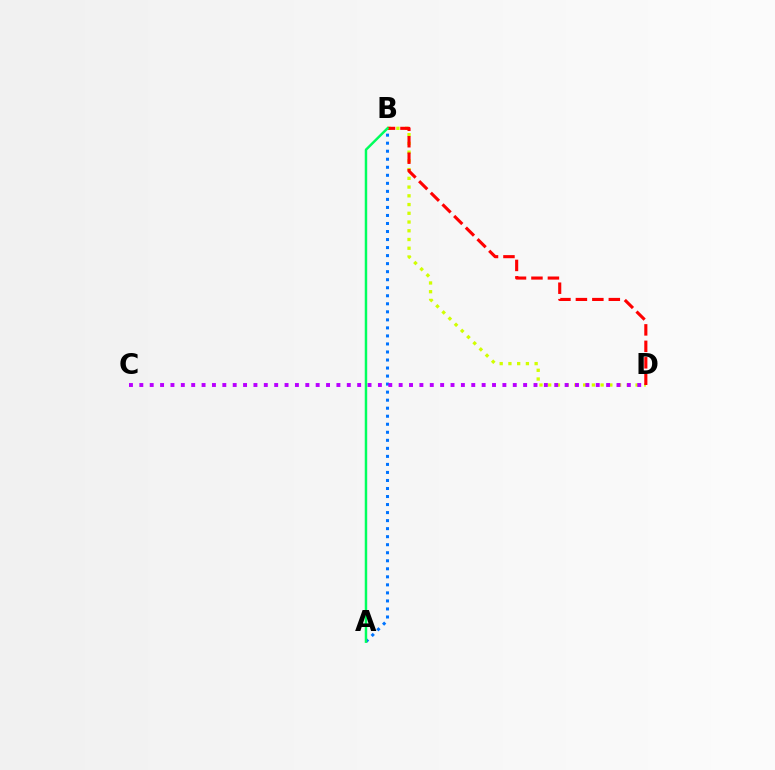{('B', 'D'): [{'color': '#d1ff00', 'line_style': 'dotted', 'thickness': 2.37}, {'color': '#ff0000', 'line_style': 'dashed', 'thickness': 2.24}], ('A', 'B'): [{'color': '#0074ff', 'line_style': 'dotted', 'thickness': 2.18}, {'color': '#00ff5c', 'line_style': 'solid', 'thickness': 1.77}], ('C', 'D'): [{'color': '#b900ff', 'line_style': 'dotted', 'thickness': 2.82}]}